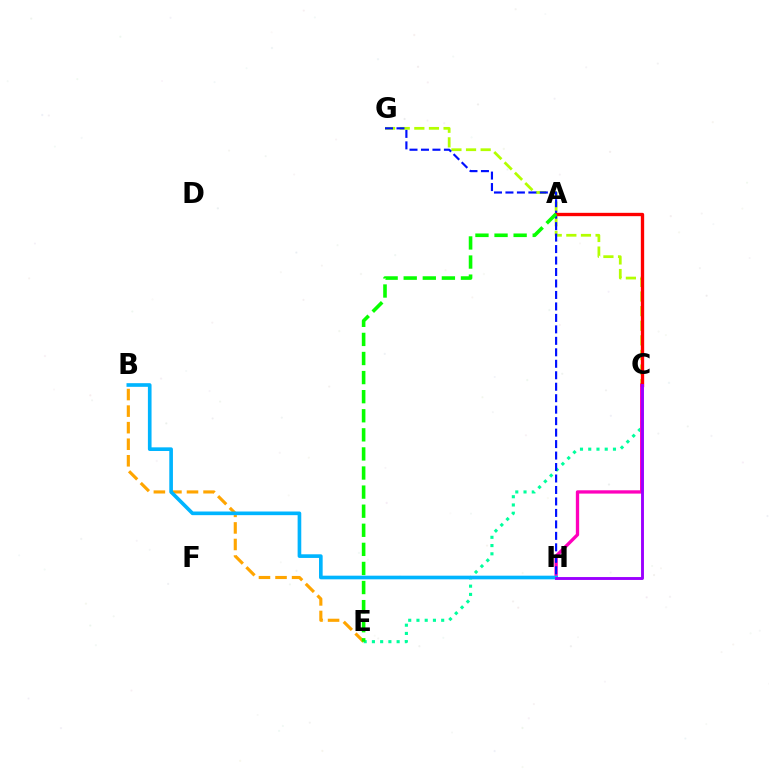{('C', 'G'): [{'color': '#b3ff00', 'line_style': 'dashed', 'thickness': 1.99}], ('C', 'E'): [{'color': '#00ff9d', 'line_style': 'dotted', 'thickness': 2.24}], ('C', 'H'): [{'color': '#ff00bd', 'line_style': 'solid', 'thickness': 2.39}, {'color': '#9b00ff', 'line_style': 'solid', 'thickness': 2.08}], ('B', 'E'): [{'color': '#ffa500', 'line_style': 'dashed', 'thickness': 2.25}], ('G', 'H'): [{'color': '#0010ff', 'line_style': 'dashed', 'thickness': 1.56}], ('A', 'C'): [{'color': '#ff0000', 'line_style': 'solid', 'thickness': 2.4}], ('B', 'H'): [{'color': '#00b5ff', 'line_style': 'solid', 'thickness': 2.63}], ('A', 'E'): [{'color': '#08ff00', 'line_style': 'dashed', 'thickness': 2.59}]}